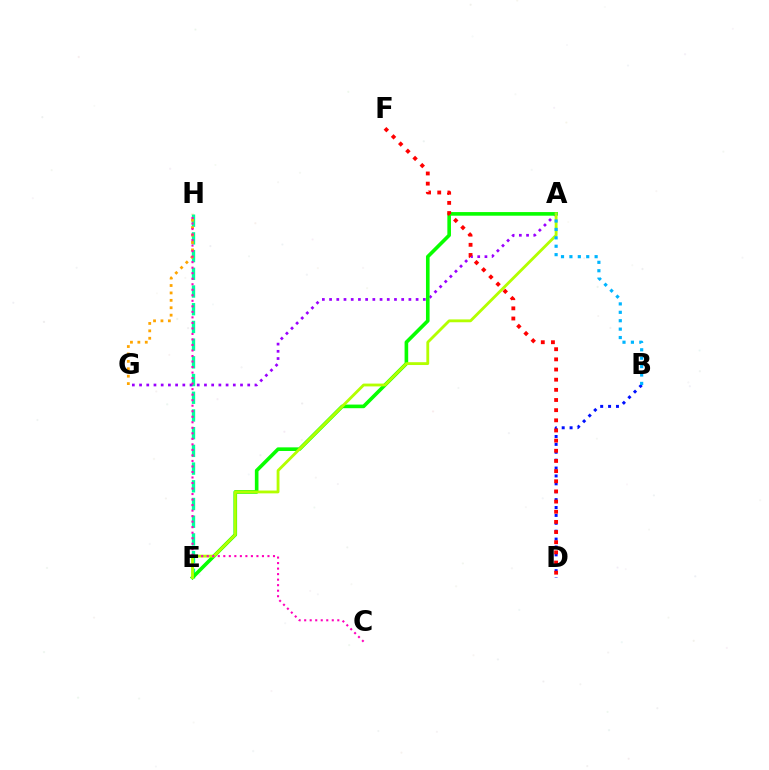{('E', 'H'): [{'color': '#00ff9d', 'line_style': 'dashed', 'thickness': 2.41}], ('A', 'G'): [{'color': '#9b00ff', 'line_style': 'dotted', 'thickness': 1.96}], ('A', 'E'): [{'color': '#08ff00', 'line_style': 'solid', 'thickness': 2.61}, {'color': '#b3ff00', 'line_style': 'solid', 'thickness': 2.04}], ('B', 'D'): [{'color': '#0010ff', 'line_style': 'dotted', 'thickness': 2.14}], ('A', 'B'): [{'color': '#00b5ff', 'line_style': 'dotted', 'thickness': 2.28}], ('G', 'H'): [{'color': '#ffa500', 'line_style': 'dotted', 'thickness': 2.01}], ('D', 'F'): [{'color': '#ff0000', 'line_style': 'dotted', 'thickness': 2.76}], ('C', 'H'): [{'color': '#ff00bd', 'line_style': 'dotted', 'thickness': 1.5}]}